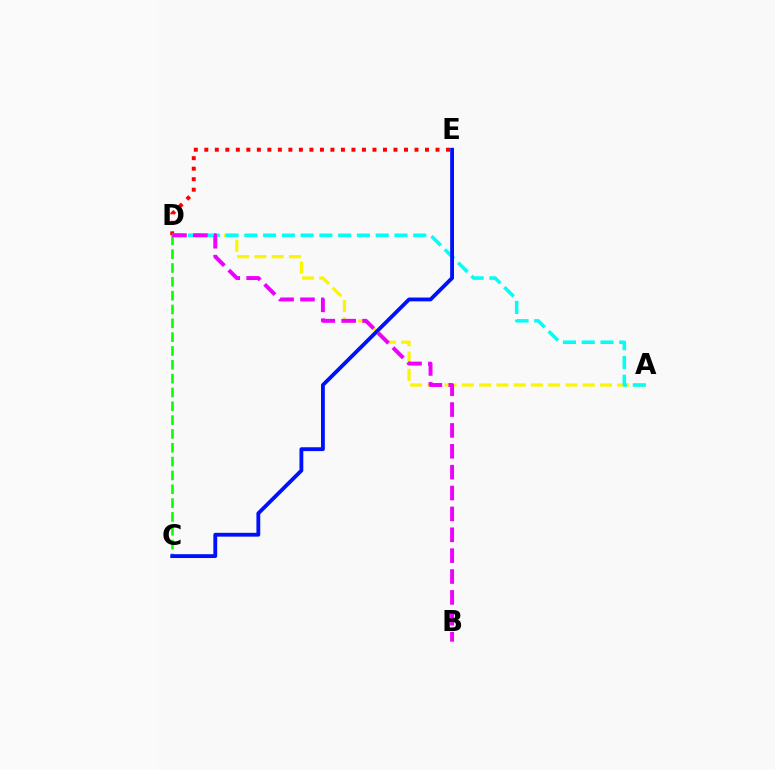{('A', 'D'): [{'color': '#fcf500', 'line_style': 'dashed', 'thickness': 2.34}, {'color': '#00fff6', 'line_style': 'dashed', 'thickness': 2.55}], ('D', 'E'): [{'color': '#ff0000', 'line_style': 'dotted', 'thickness': 2.86}], ('C', 'D'): [{'color': '#08ff00', 'line_style': 'dashed', 'thickness': 1.88}], ('C', 'E'): [{'color': '#0010ff', 'line_style': 'solid', 'thickness': 2.76}], ('B', 'D'): [{'color': '#ee00ff', 'line_style': 'dashed', 'thickness': 2.84}]}